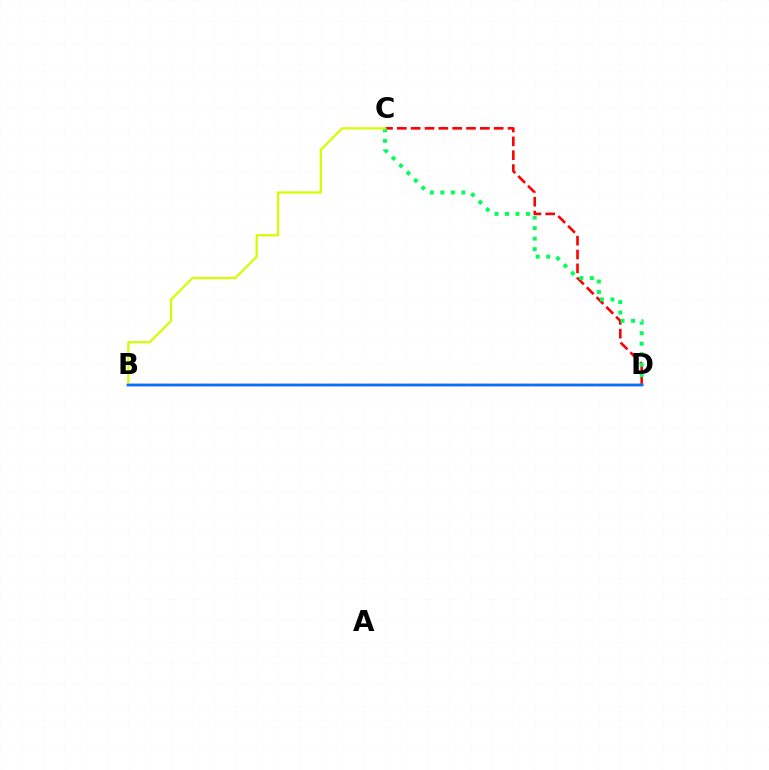{('B', 'D'): [{'color': '#b900ff', 'line_style': 'solid', 'thickness': 1.73}, {'color': '#0074ff', 'line_style': 'solid', 'thickness': 1.8}], ('C', 'D'): [{'color': '#ff0000', 'line_style': 'dashed', 'thickness': 1.88}, {'color': '#00ff5c', 'line_style': 'dotted', 'thickness': 2.85}], ('B', 'C'): [{'color': '#d1ff00', 'line_style': 'solid', 'thickness': 1.6}]}